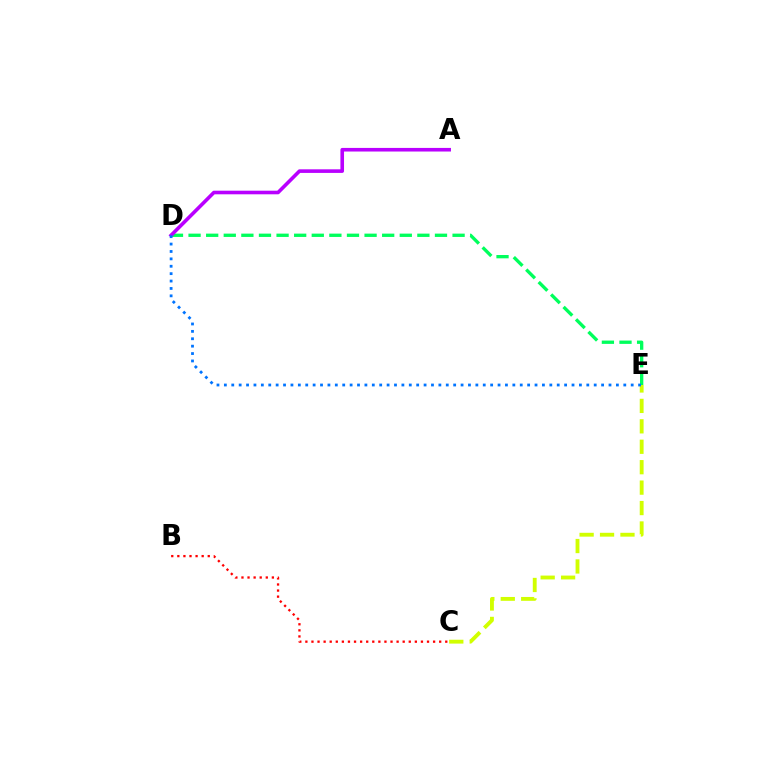{('C', 'E'): [{'color': '#d1ff00', 'line_style': 'dashed', 'thickness': 2.78}], ('D', 'E'): [{'color': '#00ff5c', 'line_style': 'dashed', 'thickness': 2.39}, {'color': '#0074ff', 'line_style': 'dotted', 'thickness': 2.01}], ('A', 'D'): [{'color': '#b900ff', 'line_style': 'solid', 'thickness': 2.6}], ('B', 'C'): [{'color': '#ff0000', 'line_style': 'dotted', 'thickness': 1.65}]}